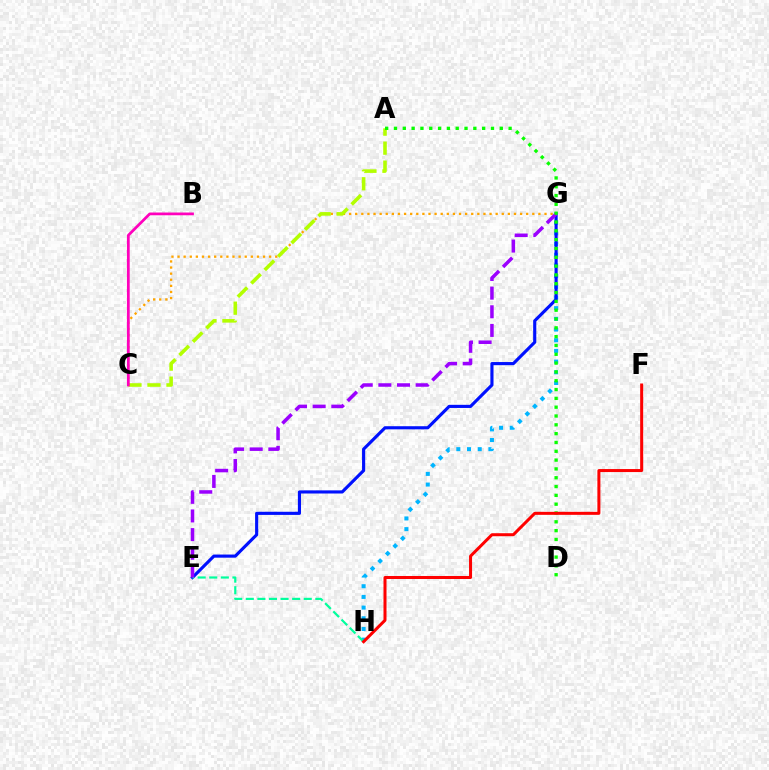{('G', 'H'): [{'color': '#00b5ff', 'line_style': 'dotted', 'thickness': 2.9}], ('E', 'G'): [{'color': '#0010ff', 'line_style': 'solid', 'thickness': 2.26}, {'color': '#9b00ff', 'line_style': 'dashed', 'thickness': 2.53}], ('C', 'G'): [{'color': '#ffa500', 'line_style': 'dotted', 'thickness': 1.66}], ('E', 'H'): [{'color': '#00ff9d', 'line_style': 'dashed', 'thickness': 1.57}], ('A', 'C'): [{'color': '#b3ff00', 'line_style': 'dashed', 'thickness': 2.58}], ('A', 'D'): [{'color': '#08ff00', 'line_style': 'dotted', 'thickness': 2.4}], ('F', 'H'): [{'color': '#ff0000', 'line_style': 'solid', 'thickness': 2.17}], ('B', 'C'): [{'color': '#ff00bd', 'line_style': 'solid', 'thickness': 1.98}]}